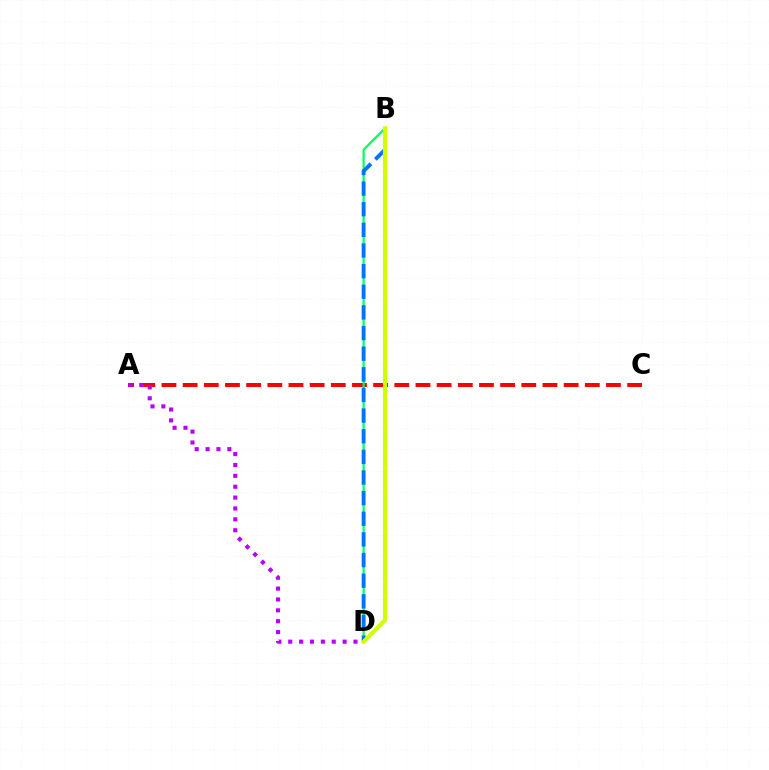{('A', 'C'): [{'color': '#ff0000', 'line_style': 'dashed', 'thickness': 2.88}], ('A', 'D'): [{'color': '#b900ff', 'line_style': 'dotted', 'thickness': 2.95}], ('B', 'D'): [{'color': '#00ff5c', 'line_style': 'solid', 'thickness': 1.59}, {'color': '#0074ff', 'line_style': 'dashed', 'thickness': 2.8}, {'color': '#d1ff00', 'line_style': 'solid', 'thickness': 2.97}]}